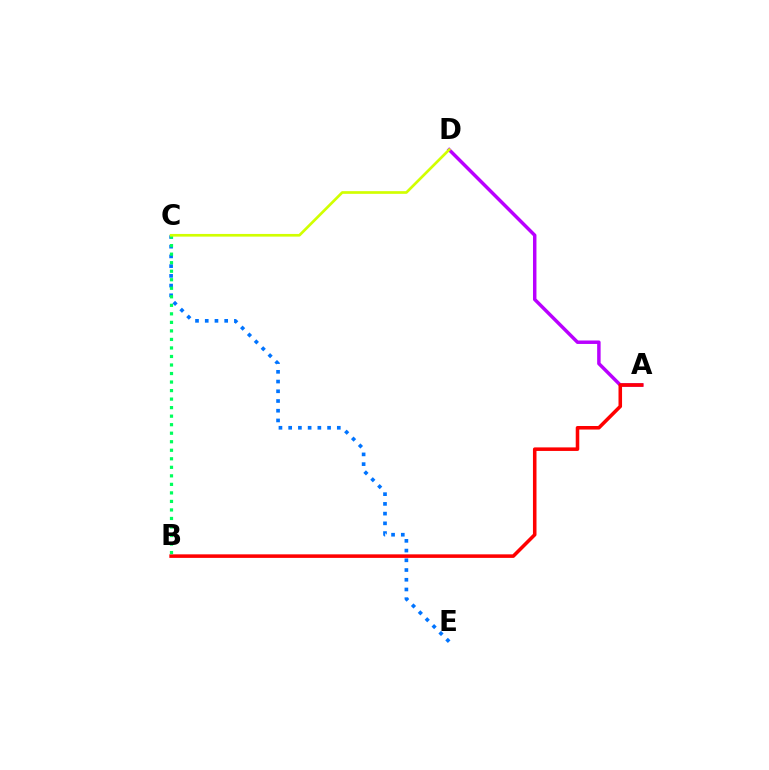{('A', 'D'): [{'color': '#b900ff', 'line_style': 'solid', 'thickness': 2.5}], ('C', 'E'): [{'color': '#0074ff', 'line_style': 'dotted', 'thickness': 2.64}], ('A', 'B'): [{'color': '#ff0000', 'line_style': 'solid', 'thickness': 2.55}], ('B', 'C'): [{'color': '#00ff5c', 'line_style': 'dotted', 'thickness': 2.32}], ('C', 'D'): [{'color': '#d1ff00', 'line_style': 'solid', 'thickness': 1.93}]}